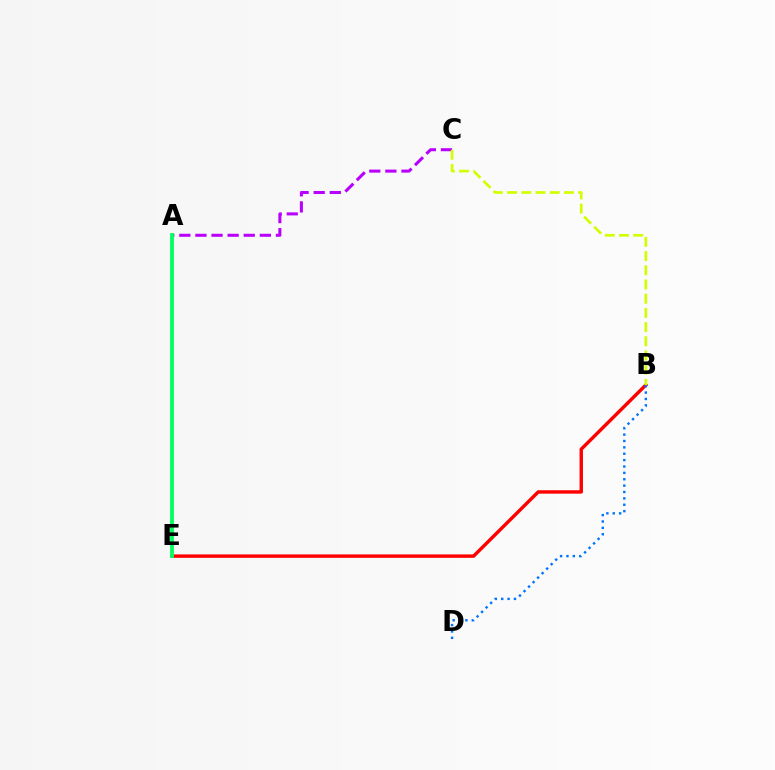{('B', 'E'): [{'color': '#ff0000', 'line_style': 'solid', 'thickness': 2.46}], ('A', 'C'): [{'color': '#b900ff', 'line_style': 'dashed', 'thickness': 2.19}], ('B', 'D'): [{'color': '#0074ff', 'line_style': 'dotted', 'thickness': 1.73}], ('A', 'E'): [{'color': '#00ff5c', 'line_style': 'solid', 'thickness': 2.72}], ('B', 'C'): [{'color': '#d1ff00', 'line_style': 'dashed', 'thickness': 1.93}]}